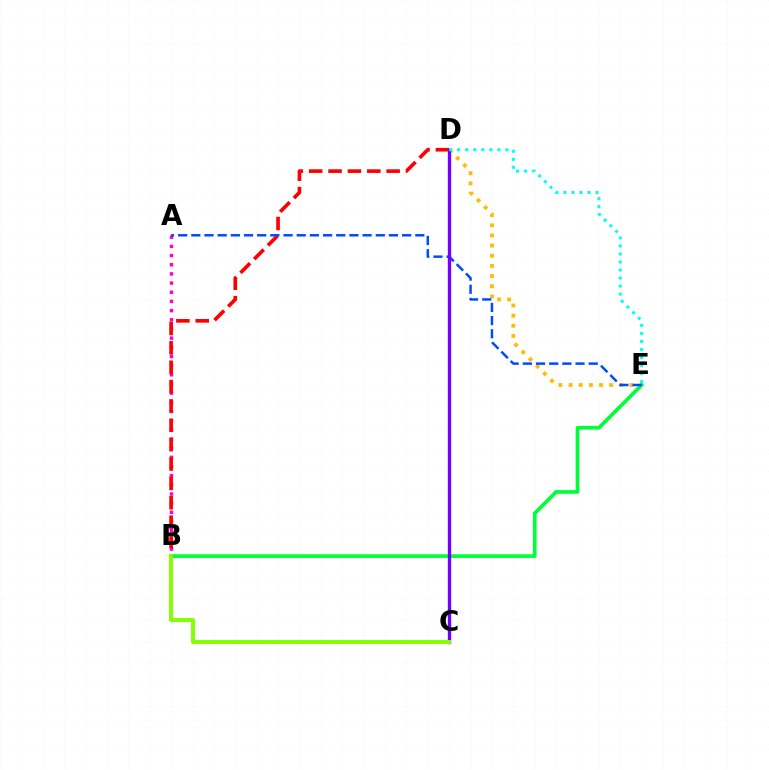{('A', 'B'): [{'color': '#ff00cf', 'line_style': 'dotted', 'thickness': 2.49}], ('D', 'E'): [{'color': '#ffbd00', 'line_style': 'dotted', 'thickness': 2.76}, {'color': '#00fff6', 'line_style': 'dotted', 'thickness': 2.18}], ('B', 'E'): [{'color': '#00ff39', 'line_style': 'solid', 'thickness': 2.66}], ('B', 'D'): [{'color': '#ff0000', 'line_style': 'dashed', 'thickness': 2.63}], ('A', 'E'): [{'color': '#004bff', 'line_style': 'dashed', 'thickness': 1.79}], ('C', 'D'): [{'color': '#7200ff', 'line_style': 'solid', 'thickness': 2.42}], ('B', 'C'): [{'color': '#84ff00', 'line_style': 'solid', 'thickness': 2.84}]}